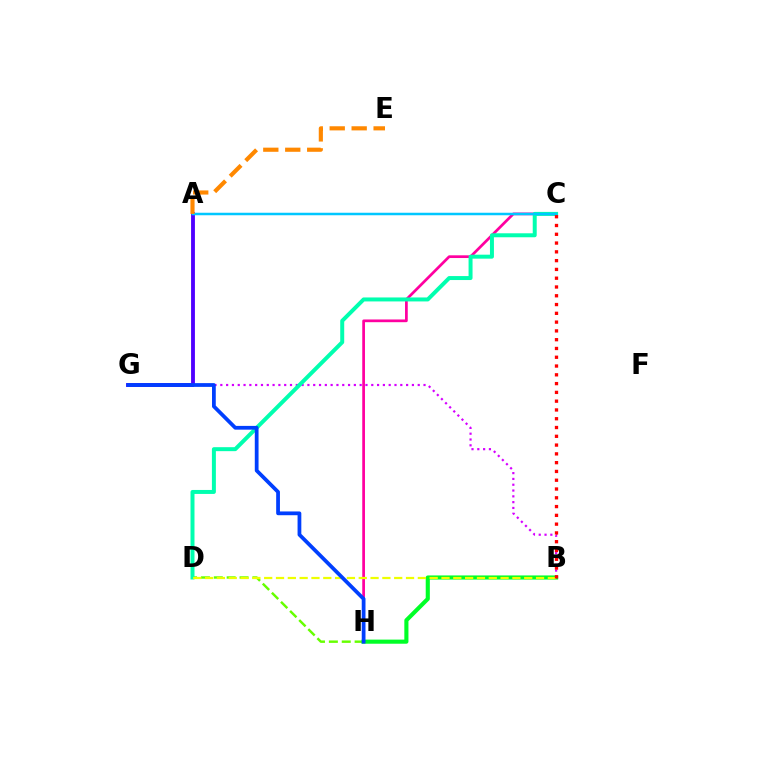{('C', 'H'): [{'color': '#ff00a0', 'line_style': 'solid', 'thickness': 1.96}], ('B', 'G'): [{'color': '#d600ff', 'line_style': 'dotted', 'thickness': 1.58}], ('D', 'H'): [{'color': '#66ff00', 'line_style': 'dashed', 'thickness': 1.75}], ('A', 'G'): [{'color': '#4f00ff', 'line_style': 'solid', 'thickness': 2.77}], ('C', 'D'): [{'color': '#00ffaf', 'line_style': 'solid', 'thickness': 2.86}], ('B', 'H'): [{'color': '#00ff27', 'line_style': 'solid', 'thickness': 2.96}], ('B', 'D'): [{'color': '#eeff00', 'line_style': 'dashed', 'thickness': 1.61}], ('A', 'C'): [{'color': '#00c7ff', 'line_style': 'solid', 'thickness': 1.8}], ('G', 'H'): [{'color': '#003fff', 'line_style': 'solid', 'thickness': 2.71}], ('A', 'E'): [{'color': '#ff8800', 'line_style': 'dashed', 'thickness': 2.98}], ('B', 'C'): [{'color': '#ff0000', 'line_style': 'dotted', 'thickness': 2.39}]}